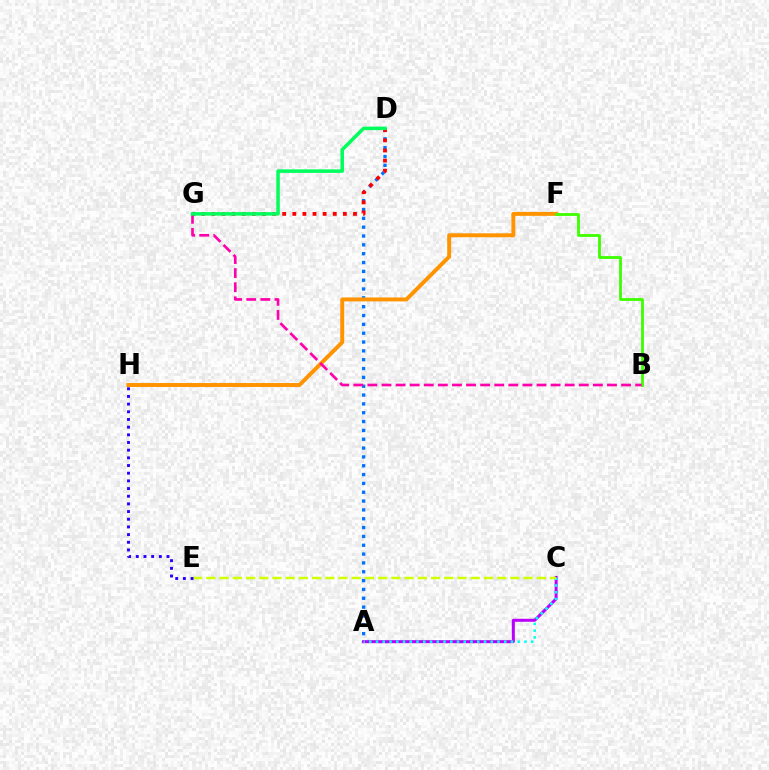{('A', 'D'): [{'color': '#0074ff', 'line_style': 'dotted', 'thickness': 2.4}], ('D', 'G'): [{'color': '#ff0000', 'line_style': 'dotted', 'thickness': 2.75}, {'color': '#00ff5c', 'line_style': 'solid', 'thickness': 2.53}], ('A', 'C'): [{'color': '#b900ff', 'line_style': 'solid', 'thickness': 2.17}, {'color': '#00fff6', 'line_style': 'dotted', 'thickness': 1.83}], ('F', 'H'): [{'color': '#ff9400', 'line_style': 'solid', 'thickness': 2.83}], ('B', 'F'): [{'color': '#3dff00', 'line_style': 'solid', 'thickness': 2.03}], ('B', 'G'): [{'color': '#ff00ac', 'line_style': 'dashed', 'thickness': 1.91}], ('C', 'E'): [{'color': '#d1ff00', 'line_style': 'dashed', 'thickness': 1.8}], ('E', 'H'): [{'color': '#2500ff', 'line_style': 'dotted', 'thickness': 2.09}]}